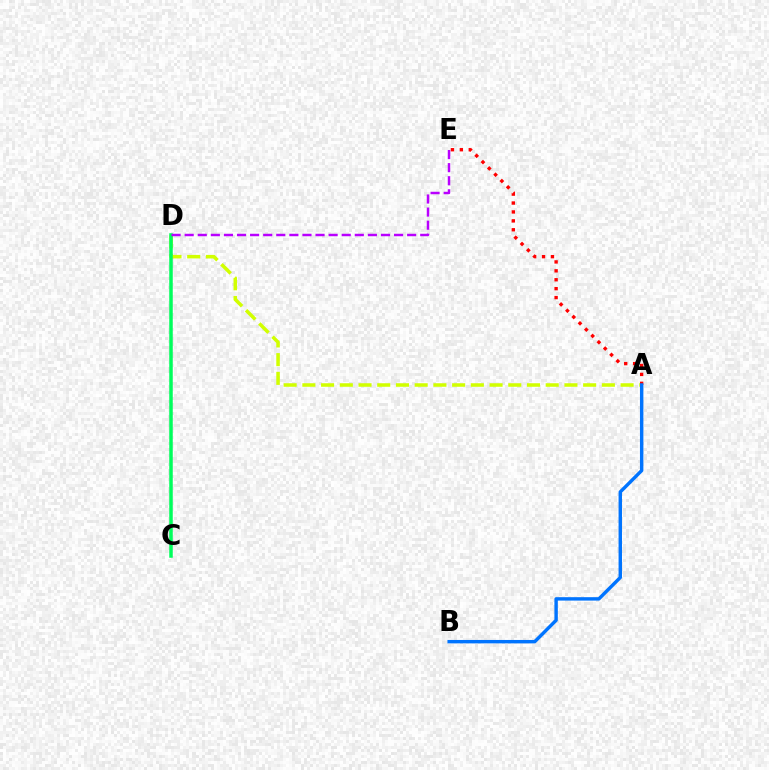{('A', 'D'): [{'color': '#d1ff00', 'line_style': 'dashed', 'thickness': 2.54}], ('A', 'E'): [{'color': '#ff0000', 'line_style': 'dotted', 'thickness': 2.42}], ('C', 'D'): [{'color': '#00ff5c', 'line_style': 'solid', 'thickness': 2.52}], ('A', 'B'): [{'color': '#0074ff', 'line_style': 'solid', 'thickness': 2.46}], ('D', 'E'): [{'color': '#b900ff', 'line_style': 'dashed', 'thickness': 1.78}]}